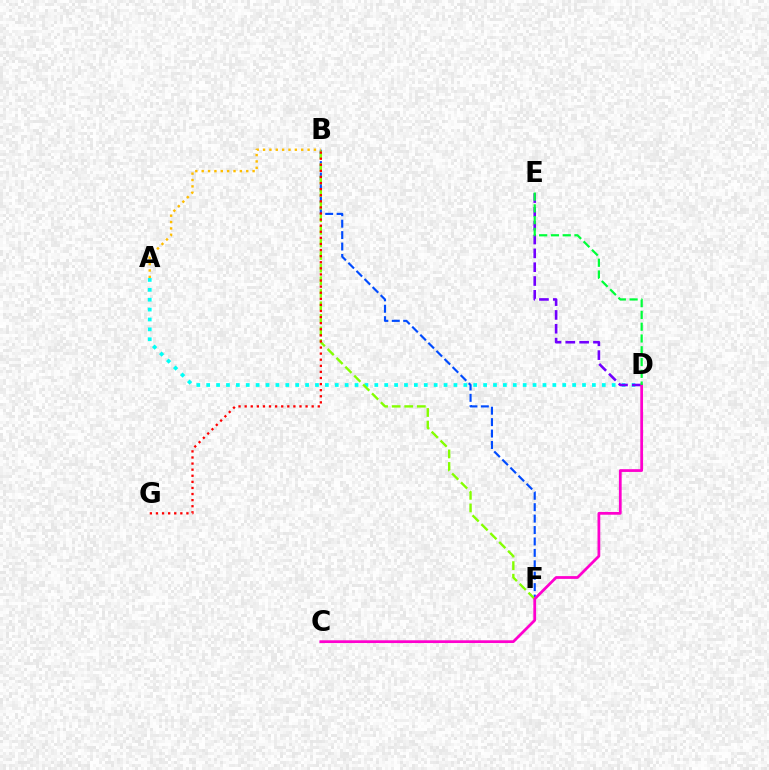{('B', 'F'): [{'color': '#004bff', 'line_style': 'dashed', 'thickness': 1.55}, {'color': '#84ff00', 'line_style': 'dashed', 'thickness': 1.71}], ('A', 'D'): [{'color': '#00fff6', 'line_style': 'dotted', 'thickness': 2.69}], ('D', 'E'): [{'color': '#7200ff', 'line_style': 'dashed', 'thickness': 1.88}, {'color': '#00ff39', 'line_style': 'dashed', 'thickness': 1.6}], ('B', 'G'): [{'color': '#ff0000', 'line_style': 'dotted', 'thickness': 1.66}], ('A', 'B'): [{'color': '#ffbd00', 'line_style': 'dotted', 'thickness': 1.73}], ('C', 'D'): [{'color': '#ff00cf', 'line_style': 'solid', 'thickness': 1.99}]}